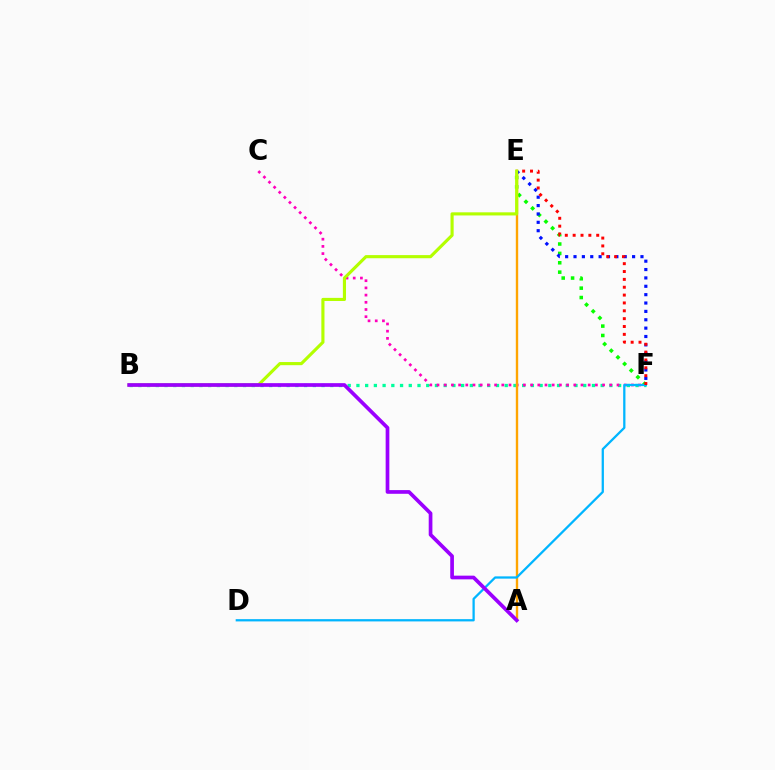{('B', 'F'): [{'color': '#00ff9d', 'line_style': 'dotted', 'thickness': 2.37}], ('C', 'F'): [{'color': '#ff00bd', 'line_style': 'dotted', 'thickness': 1.96}], ('E', 'F'): [{'color': '#08ff00', 'line_style': 'dotted', 'thickness': 2.55}, {'color': '#0010ff', 'line_style': 'dotted', 'thickness': 2.27}, {'color': '#ff0000', 'line_style': 'dotted', 'thickness': 2.13}], ('A', 'E'): [{'color': '#ffa500', 'line_style': 'solid', 'thickness': 1.71}], ('D', 'F'): [{'color': '#00b5ff', 'line_style': 'solid', 'thickness': 1.63}], ('B', 'E'): [{'color': '#b3ff00', 'line_style': 'solid', 'thickness': 2.25}], ('A', 'B'): [{'color': '#9b00ff', 'line_style': 'solid', 'thickness': 2.66}]}